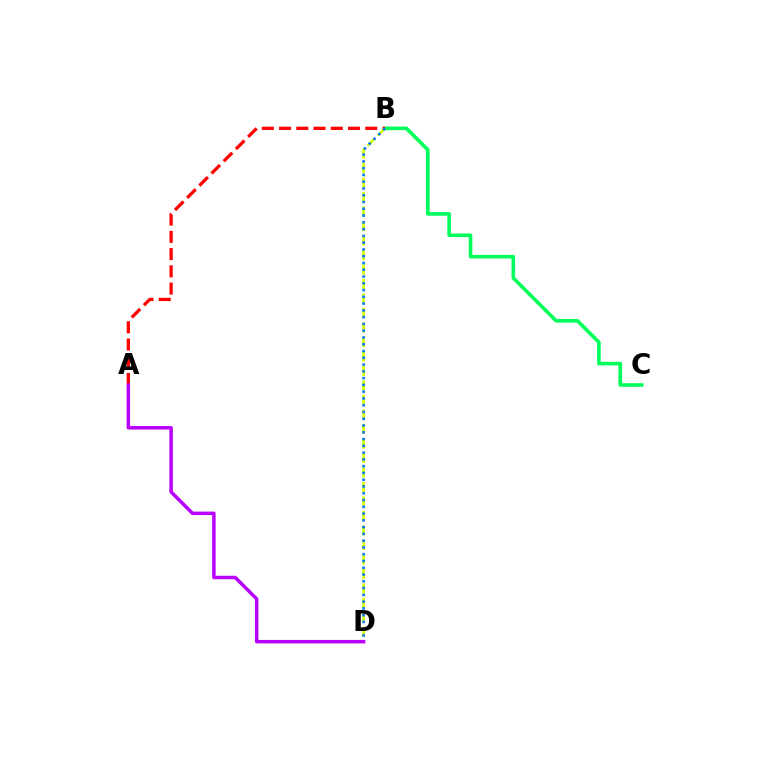{('B', 'C'): [{'color': '#00ff5c', 'line_style': 'solid', 'thickness': 2.6}], ('A', 'B'): [{'color': '#ff0000', 'line_style': 'dashed', 'thickness': 2.34}], ('B', 'D'): [{'color': '#d1ff00', 'line_style': 'dashed', 'thickness': 1.97}, {'color': '#0074ff', 'line_style': 'dotted', 'thickness': 1.84}], ('A', 'D'): [{'color': '#b900ff', 'line_style': 'solid', 'thickness': 2.5}]}